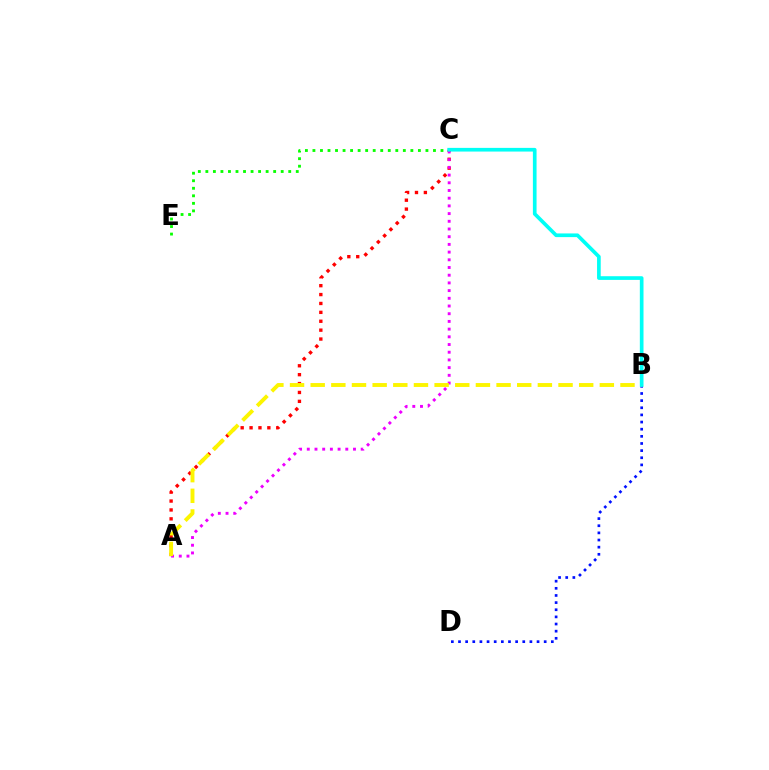{('C', 'E'): [{'color': '#08ff00', 'line_style': 'dotted', 'thickness': 2.05}], ('A', 'C'): [{'color': '#ff0000', 'line_style': 'dotted', 'thickness': 2.42}, {'color': '#ee00ff', 'line_style': 'dotted', 'thickness': 2.09}], ('B', 'D'): [{'color': '#0010ff', 'line_style': 'dotted', 'thickness': 1.94}], ('A', 'B'): [{'color': '#fcf500', 'line_style': 'dashed', 'thickness': 2.81}], ('B', 'C'): [{'color': '#00fff6', 'line_style': 'solid', 'thickness': 2.65}]}